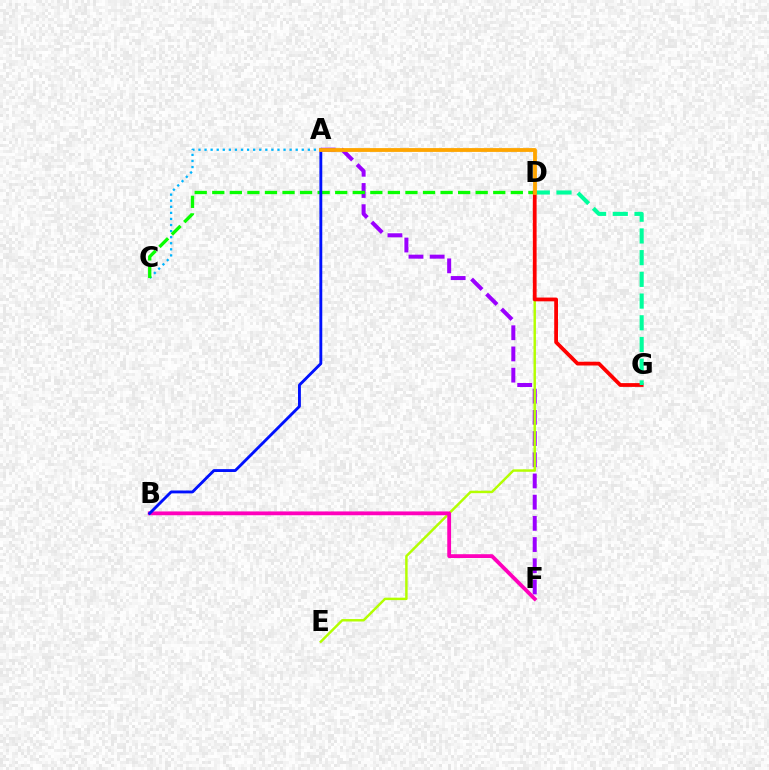{('A', 'F'): [{'color': '#9b00ff', 'line_style': 'dashed', 'thickness': 2.88}], ('A', 'C'): [{'color': '#00b5ff', 'line_style': 'dotted', 'thickness': 1.65}], ('C', 'D'): [{'color': '#08ff00', 'line_style': 'dashed', 'thickness': 2.39}], ('D', 'E'): [{'color': '#b3ff00', 'line_style': 'solid', 'thickness': 1.76}], ('D', 'G'): [{'color': '#ff0000', 'line_style': 'solid', 'thickness': 2.72}, {'color': '#00ff9d', 'line_style': 'dashed', 'thickness': 2.95}], ('B', 'F'): [{'color': '#ff00bd', 'line_style': 'solid', 'thickness': 2.74}], ('A', 'B'): [{'color': '#0010ff', 'line_style': 'solid', 'thickness': 2.06}], ('A', 'D'): [{'color': '#ffa500', 'line_style': 'solid', 'thickness': 2.74}]}